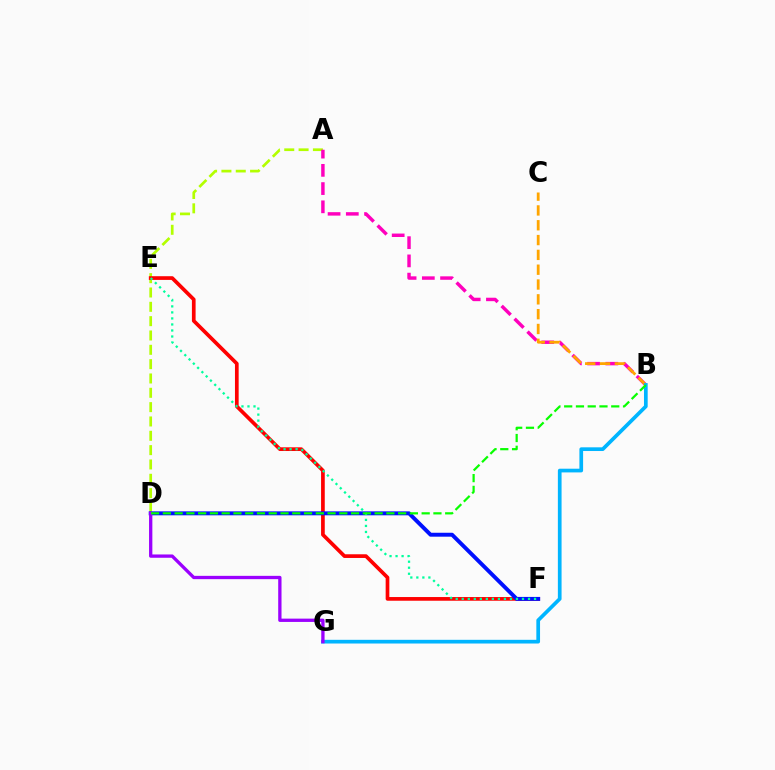{('A', 'D'): [{'color': '#b3ff00', 'line_style': 'dashed', 'thickness': 1.95}], ('A', 'B'): [{'color': '#ff00bd', 'line_style': 'dashed', 'thickness': 2.48}], ('B', 'C'): [{'color': '#ffa500', 'line_style': 'dashed', 'thickness': 2.01}], ('E', 'F'): [{'color': '#ff0000', 'line_style': 'solid', 'thickness': 2.66}, {'color': '#00ff9d', 'line_style': 'dotted', 'thickness': 1.64}], ('D', 'F'): [{'color': '#0010ff', 'line_style': 'solid', 'thickness': 2.83}], ('B', 'G'): [{'color': '#00b5ff', 'line_style': 'solid', 'thickness': 2.66}], ('D', 'G'): [{'color': '#9b00ff', 'line_style': 'solid', 'thickness': 2.38}], ('B', 'D'): [{'color': '#08ff00', 'line_style': 'dashed', 'thickness': 1.6}]}